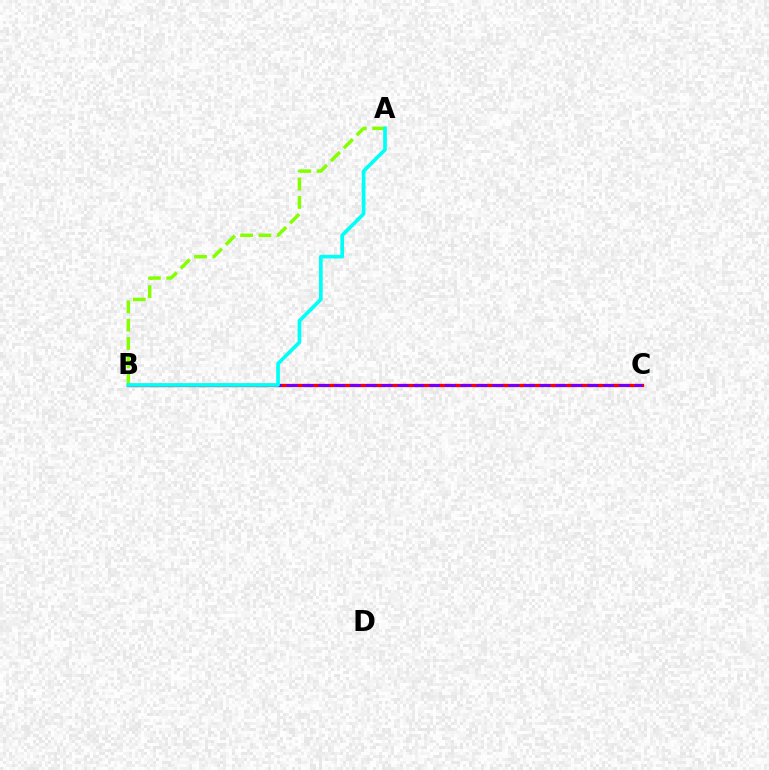{('B', 'C'): [{'color': '#ff0000', 'line_style': 'solid', 'thickness': 2.37}, {'color': '#7200ff', 'line_style': 'dashed', 'thickness': 2.15}], ('A', 'B'): [{'color': '#84ff00', 'line_style': 'dashed', 'thickness': 2.49}, {'color': '#00fff6', 'line_style': 'solid', 'thickness': 2.65}]}